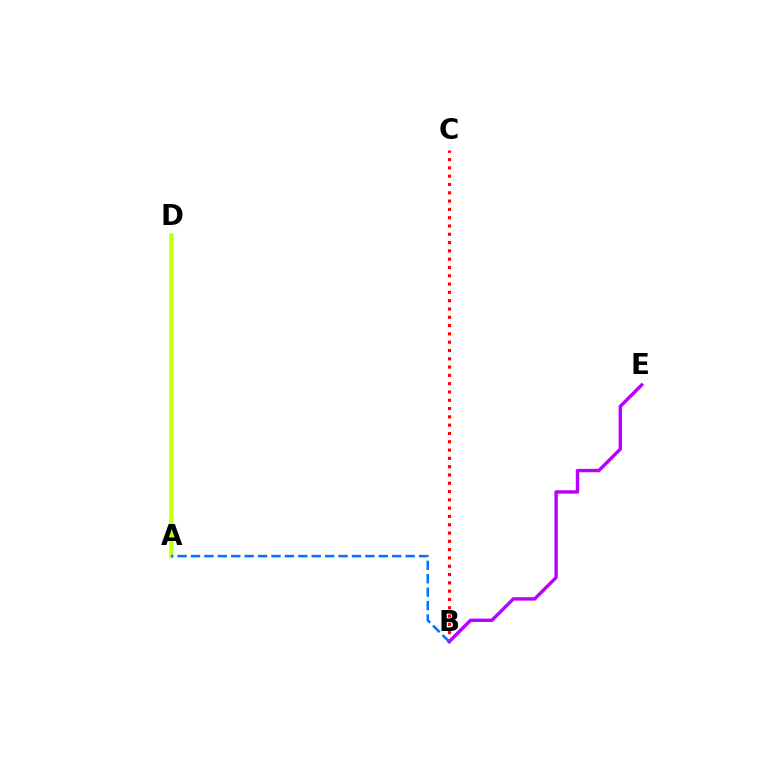{('B', 'C'): [{'color': '#ff0000', 'line_style': 'dotted', 'thickness': 2.25}], ('A', 'D'): [{'color': '#00ff5c', 'line_style': 'solid', 'thickness': 2.37}, {'color': '#d1ff00', 'line_style': 'solid', 'thickness': 2.58}], ('B', 'E'): [{'color': '#b900ff', 'line_style': 'solid', 'thickness': 2.45}], ('A', 'B'): [{'color': '#0074ff', 'line_style': 'dashed', 'thickness': 1.82}]}